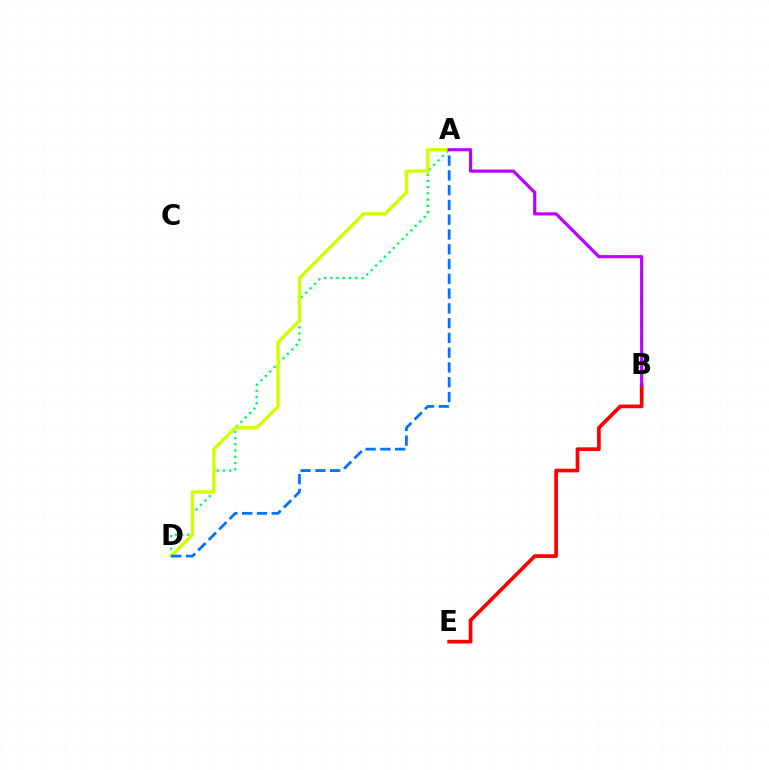{('A', 'D'): [{'color': '#00ff5c', 'line_style': 'dotted', 'thickness': 1.7}, {'color': '#d1ff00', 'line_style': 'solid', 'thickness': 2.44}, {'color': '#0074ff', 'line_style': 'dashed', 'thickness': 2.01}], ('B', 'E'): [{'color': '#ff0000', 'line_style': 'solid', 'thickness': 2.66}], ('A', 'B'): [{'color': '#b900ff', 'line_style': 'solid', 'thickness': 2.27}]}